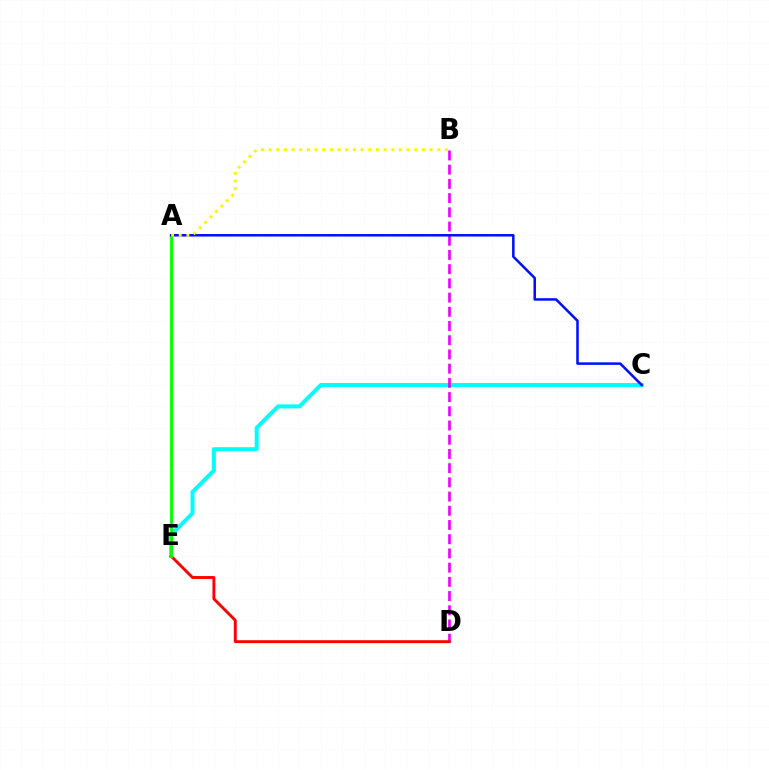{('C', 'E'): [{'color': '#00fff6', 'line_style': 'solid', 'thickness': 2.85}], ('B', 'D'): [{'color': '#ee00ff', 'line_style': 'dashed', 'thickness': 1.93}], ('D', 'E'): [{'color': '#ff0000', 'line_style': 'solid', 'thickness': 2.08}], ('A', 'E'): [{'color': '#08ff00', 'line_style': 'solid', 'thickness': 2.08}], ('A', 'C'): [{'color': '#0010ff', 'line_style': 'solid', 'thickness': 1.82}], ('A', 'B'): [{'color': '#fcf500', 'line_style': 'dotted', 'thickness': 2.08}]}